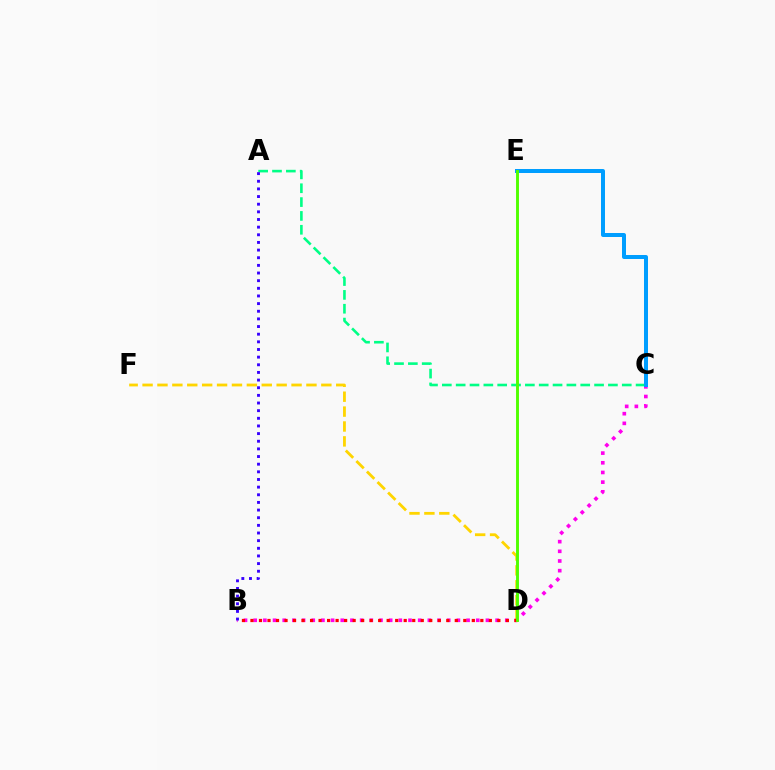{('B', 'C'): [{'color': '#ff00ed', 'line_style': 'dotted', 'thickness': 2.63}], ('D', 'F'): [{'color': '#ffd500', 'line_style': 'dashed', 'thickness': 2.02}], ('A', 'C'): [{'color': '#00ff86', 'line_style': 'dashed', 'thickness': 1.88}], ('C', 'E'): [{'color': '#009eff', 'line_style': 'solid', 'thickness': 2.88}], ('B', 'D'): [{'color': '#ff0000', 'line_style': 'dotted', 'thickness': 2.31}], ('D', 'E'): [{'color': '#4fff00', 'line_style': 'solid', 'thickness': 2.09}], ('A', 'B'): [{'color': '#3700ff', 'line_style': 'dotted', 'thickness': 2.08}]}